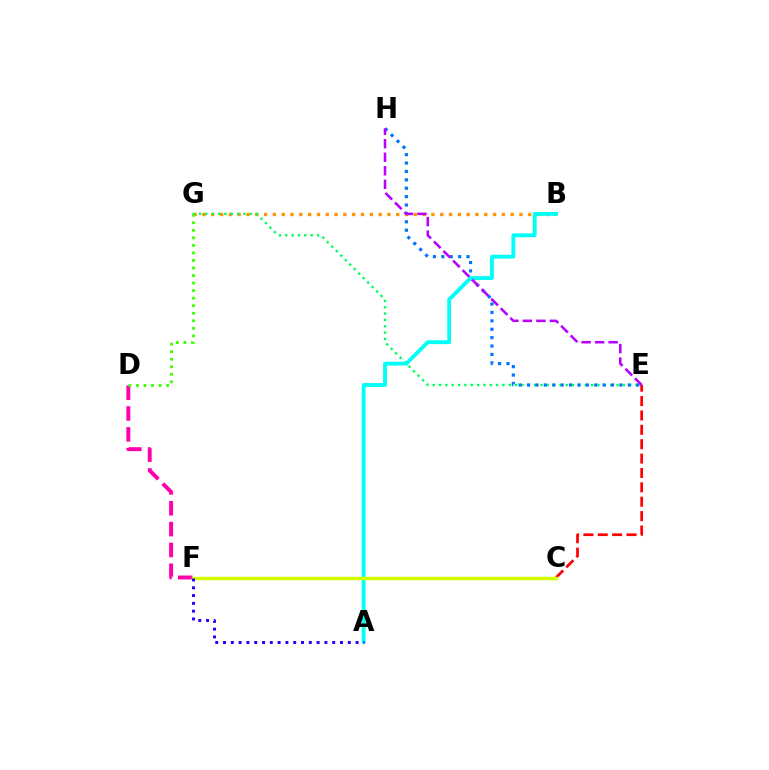{('B', 'G'): [{'color': '#ff9400', 'line_style': 'dotted', 'thickness': 2.39}], ('E', 'G'): [{'color': '#00ff5c', 'line_style': 'dotted', 'thickness': 1.72}], ('C', 'E'): [{'color': '#ff0000', 'line_style': 'dashed', 'thickness': 1.95}], ('D', 'F'): [{'color': '#ff00ac', 'line_style': 'dashed', 'thickness': 2.83}], ('E', 'H'): [{'color': '#0074ff', 'line_style': 'dotted', 'thickness': 2.28}, {'color': '#b900ff', 'line_style': 'dashed', 'thickness': 1.84}], ('A', 'B'): [{'color': '#00fff6', 'line_style': 'solid', 'thickness': 2.75}], ('C', 'F'): [{'color': '#d1ff00', 'line_style': 'solid', 'thickness': 2.47}], ('D', 'G'): [{'color': '#3dff00', 'line_style': 'dotted', 'thickness': 2.05}], ('A', 'F'): [{'color': '#2500ff', 'line_style': 'dotted', 'thickness': 2.12}]}